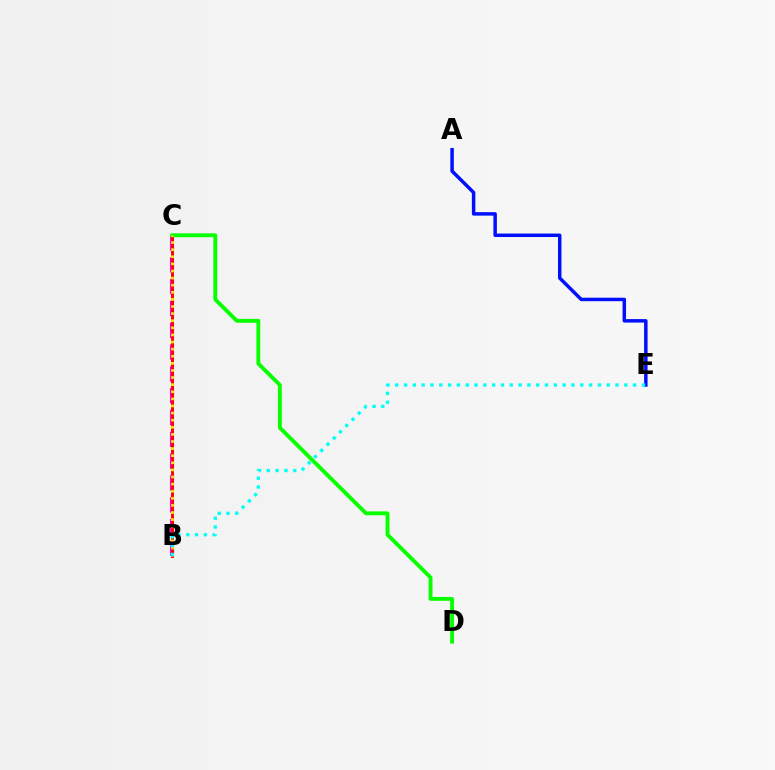{('A', 'E'): [{'color': '#0010ff', 'line_style': 'solid', 'thickness': 2.5}], ('B', 'C'): [{'color': '#ee00ff', 'line_style': 'dashed', 'thickness': 2.96}, {'color': '#ff0000', 'line_style': 'solid', 'thickness': 2.1}, {'color': '#fcf500', 'line_style': 'dotted', 'thickness': 1.93}], ('C', 'D'): [{'color': '#08ff00', 'line_style': 'solid', 'thickness': 2.78}], ('B', 'E'): [{'color': '#00fff6', 'line_style': 'dotted', 'thickness': 2.39}]}